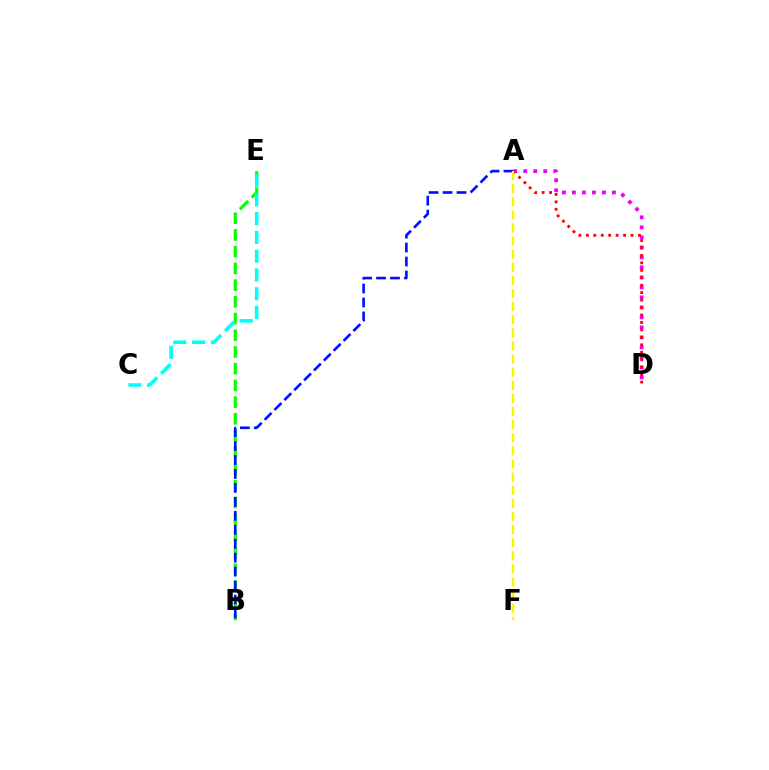{('A', 'D'): [{'color': '#ee00ff', 'line_style': 'dotted', 'thickness': 2.72}, {'color': '#ff0000', 'line_style': 'dotted', 'thickness': 2.02}], ('B', 'E'): [{'color': '#08ff00', 'line_style': 'dashed', 'thickness': 2.27}], ('A', 'B'): [{'color': '#0010ff', 'line_style': 'dashed', 'thickness': 1.9}], ('C', 'E'): [{'color': '#00fff6', 'line_style': 'dashed', 'thickness': 2.55}], ('A', 'F'): [{'color': '#fcf500', 'line_style': 'dashed', 'thickness': 1.78}]}